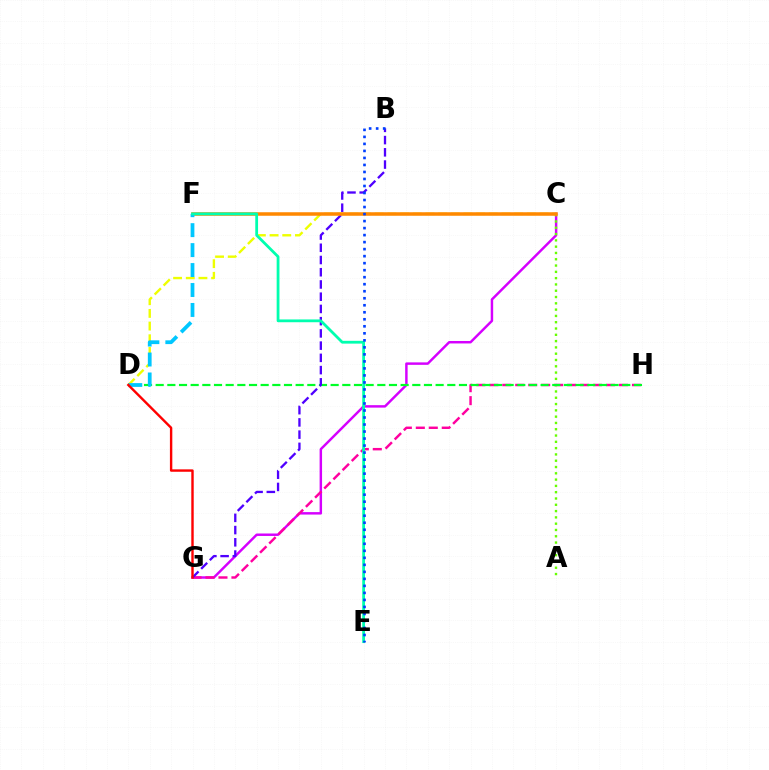{('C', 'G'): [{'color': '#d600ff', 'line_style': 'solid', 'thickness': 1.77}], ('G', 'H'): [{'color': '#ff00a0', 'line_style': 'dashed', 'thickness': 1.76}], ('A', 'C'): [{'color': '#66ff00', 'line_style': 'dotted', 'thickness': 1.71}], ('D', 'H'): [{'color': '#00ff27', 'line_style': 'dashed', 'thickness': 1.58}], ('B', 'G'): [{'color': '#4f00ff', 'line_style': 'dashed', 'thickness': 1.66}], ('C', 'D'): [{'color': '#eeff00', 'line_style': 'dashed', 'thickness': 1.72}], ('C', 'F'): [{'color': '#ff8800', 'line_style': 'solid', 'thickness': 2.53}], ('D', 'F'): [{'color': '#00c7ff', 'line_style': 'dashed', 'thickness': 2.71}], ('E', 'F'): [{'color': '#00ffaf', 'line_style': 'solid', 'thickness': 2.01}], ('B', 'E'): [{'color': '#003fff', 'line_style': 'dotted', 'thickness': 1.91}], ('D', 'G'): [{'color': '#ff0000', 'line_style': 'solid', 'thickness': 1.73}]}